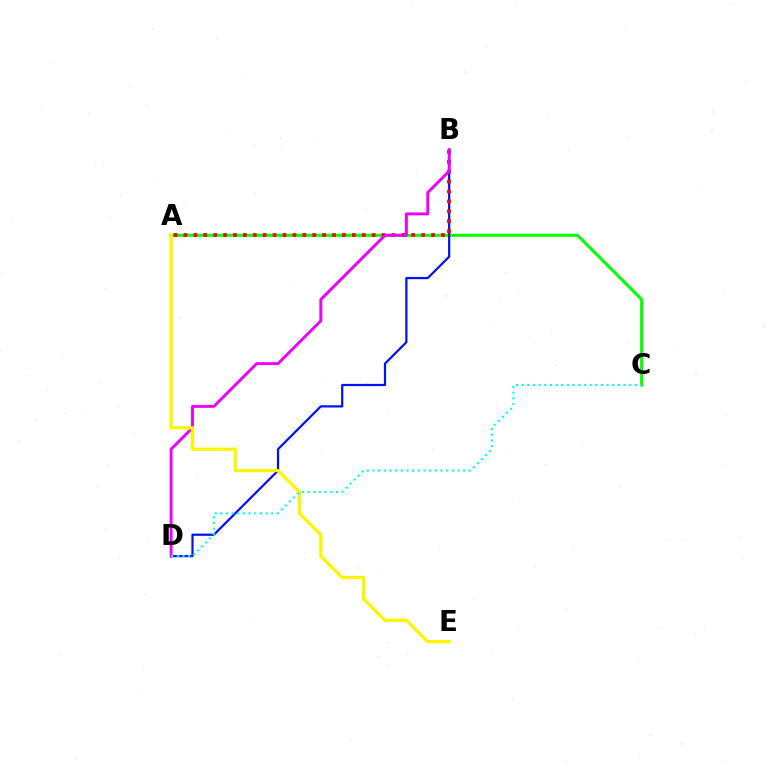{('A', 'C'): [{'color': '#08ff00', 'line_style': 'solid', 'thickness': 2.22}], ('B', 'D'): [{'color': '#0010ff', 'line_style': 'solid', 'thickness': 1.6}, {'color': '#ee00ff', 'line_style': 'solid', 'thickness': 2.09}], ('A', 'B'): [{'color': '#ff0000', 'line_style': 'dotted', 'thickness': 2.69}], ('A', 'E'): [{'color': '#fcf500', 'line_style': 'solid', 'thickness': 2.34}], ('C', 'D'): [{'color': '#00fff6', 'line_style': 'dotted', 'thickness': 1.54}]}